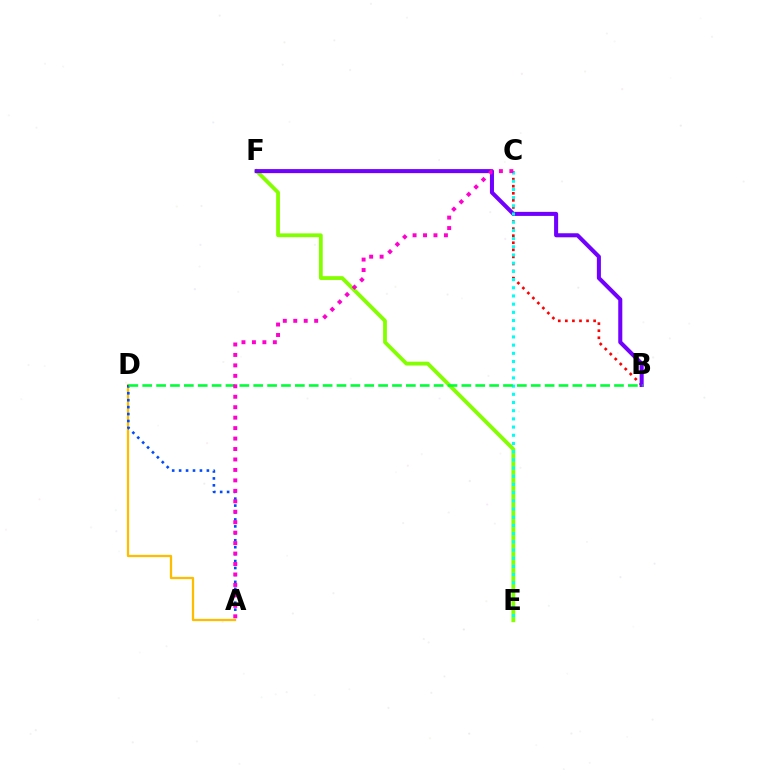{('B', 'C'): [{'color': '#ff0000', 'line_style': 'dotted', 'thickness': 1.92}], ('A', 'D'): [{'color': '#ffbd00', 'line_style': 'solid', 'thickness': 1.63}, {'color': '#004bff', 'line_style': 'dotted', 'thickness': 1.88}], ('E', 'F'): [{'color': '#84ff00', 'line_style': 'solid', 'thickness': 2.75}], ('B', 'F'): [{'color': '#7200ff', 'line_style': 'solid', 'thickness': 2.92}], ('C', 'E'): [{'color': '#00fff6', 'line_style': 'dotted', 'thickness': 2.23}], ('B', 'D'): [{'color': '#00ff39', 'line_style': 'dashed', 'thickness': 1.88}], ('A', 'C'): [{'color': '#ff00cf', 'line_style': 'dotted', 'thickness': 2.84}]}